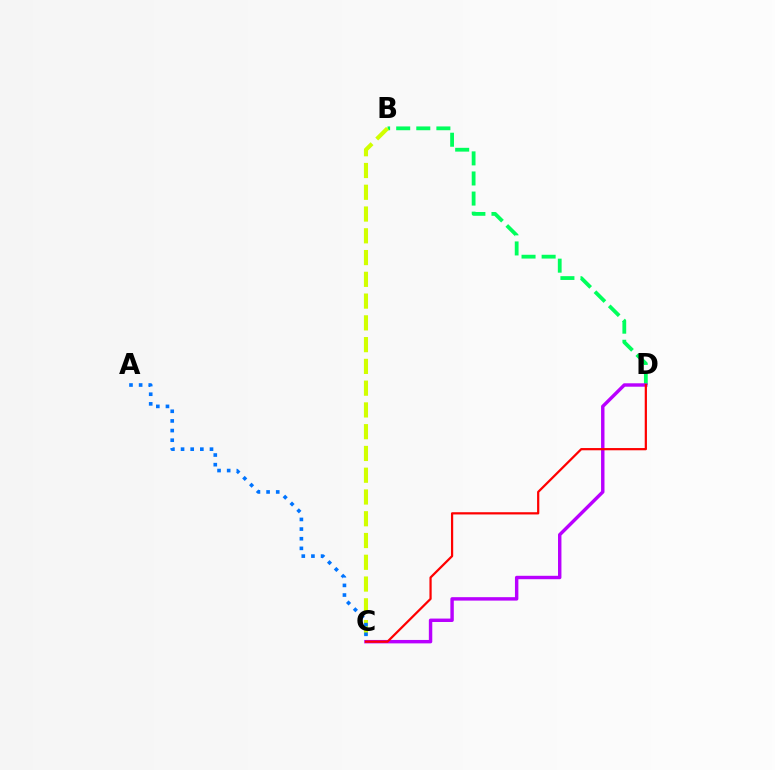{('B', 'D'): [{'color': '#00ff5c', 'line_style': 'dashed', 'thickness': 2.73}], ('B', 'C'): [{'color': '#d1ff00', 'line_style': 'dashed', 'thickness': 2.96}], ('C', 'D'): [{'color': '#b900ff', 'line_style': 'solid', 'thickness': 2.47}, {'color': '#ff0000', 'line_style': 'solid', 'thickness': 1.61}], ('A', 'C'): [{'color': '#0074ff', 'line_style': 'dotted', 'thickness': 2.62}]}